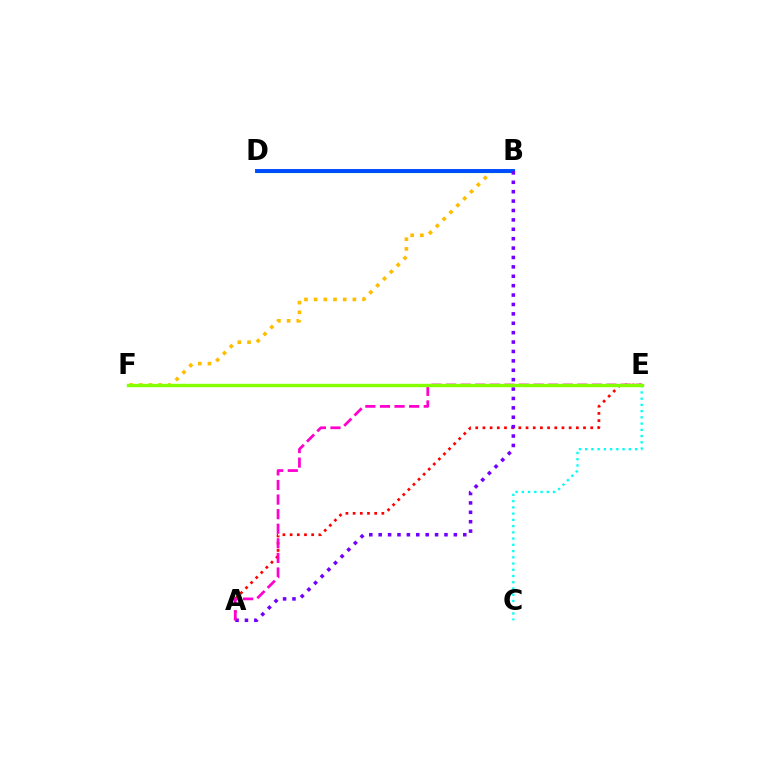{('B', 'D'): [{'color': '#00ff39', 'line_style': 'solid', 'thickness': 2.31}, {'color': '#004bff', 'line_style': 'solid', 'thickness': 2.82}], ('B', 'F'): [{'color': '#ffbd00', 'line_style': 'dotted', 'thickness': 2.63}], ('C', 'E'): [{'color': '#00fff6', 'line_style': 'dotted', 'thickness': 1.69}], ('A', 'E'): [{'color': '#ff0000', 'line_style': 'dotted', 'thickness': 1.95}, {'color': '#ff00cf', 'line_style': 'dashed', 'thickness': 1.98}], ('A', 'B'): [{'color': '#7200ff', 'line_style': 'dotted', 'thickness': 2.55}], ('E', 'F'): [{'color': '#84ff00', 'line_style': 'solid', 'thickness': 2.45}]}